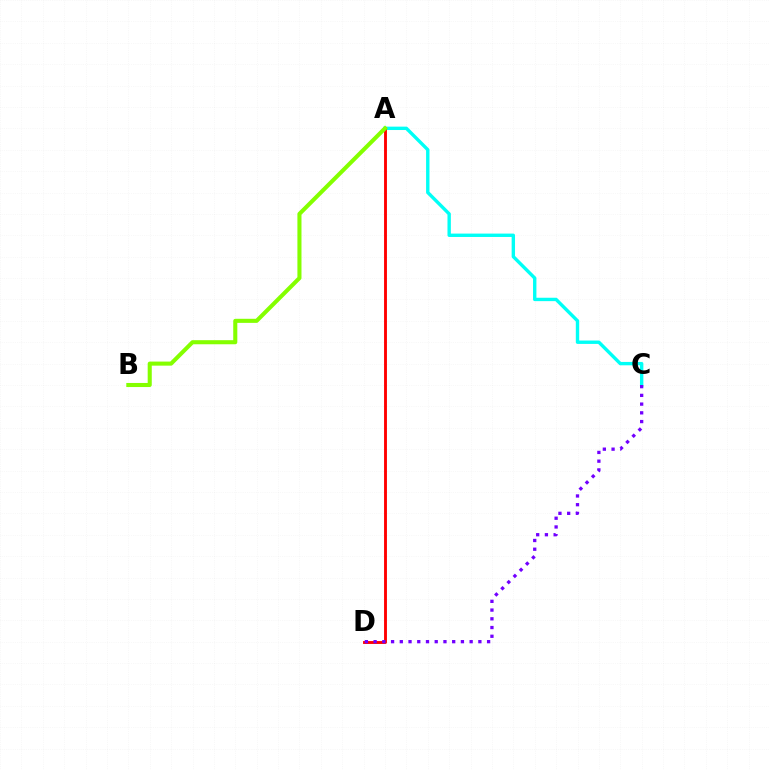{('A', 'C'): [{'color': '#00fff6', 'line_style': 'solid', 'thickness': 2.44}], ('A', 'D'): [{'color': '#ff0000', 'line_style': 'solid', 'thickness': 2.07}], ('C', 'D'): [{'color': '#7200ff', 'line_style': 'dotted', 'thickness': 2.37}], ('A', 'B'): [{'color': '#84ff00', 'line_style': 'solid', 'thickness': 2.93}]}